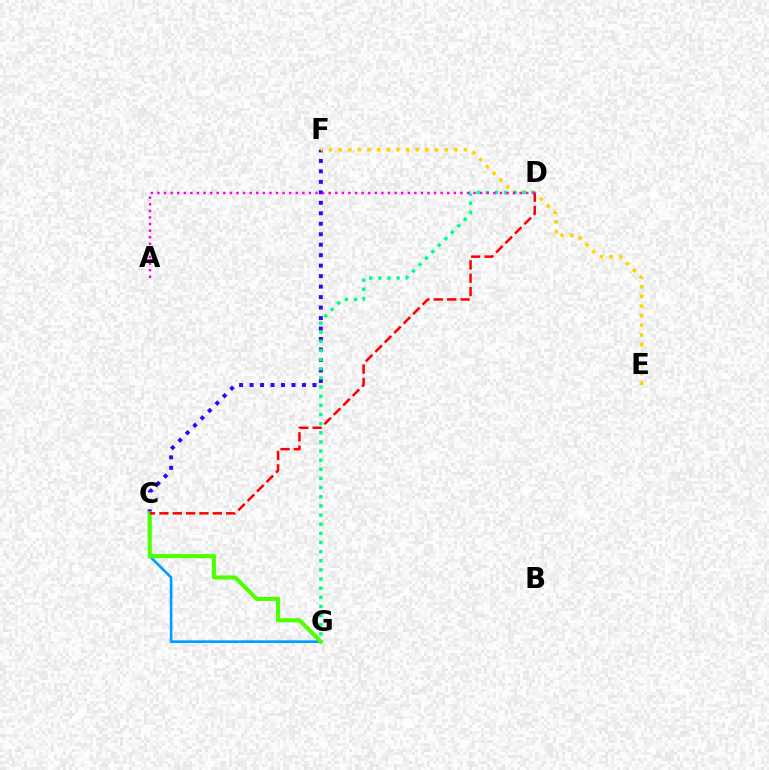{('C', 'F'): [{'color': '#3700ff', 'line_style': 'dotted', 'thickness': 2.85}], ('C', 'G'): [{'color': '#009eff', 'line_style': 'solid', 'thickness': 1.91}, {'color': '#4fff00', 'line_style': 'solid', 'thickness': 2.95}], ('E', 'F'): [{'color': '#ffd500', 'line_style': 'dotted', 'thickness': 2.62}], ('D', 'G'): [{'color': '#00ff86', 'line_style': 'dotted', 'thickness': 2.48}], ('C', 'D'): [{'color': '#ff0000', 'line_style': 'dashed', 'thickness': 1.81}], ('A', 'D'): [{'color': '#ff00ed', 'line_style': 'dotted', 'thickness': 1.79}]}